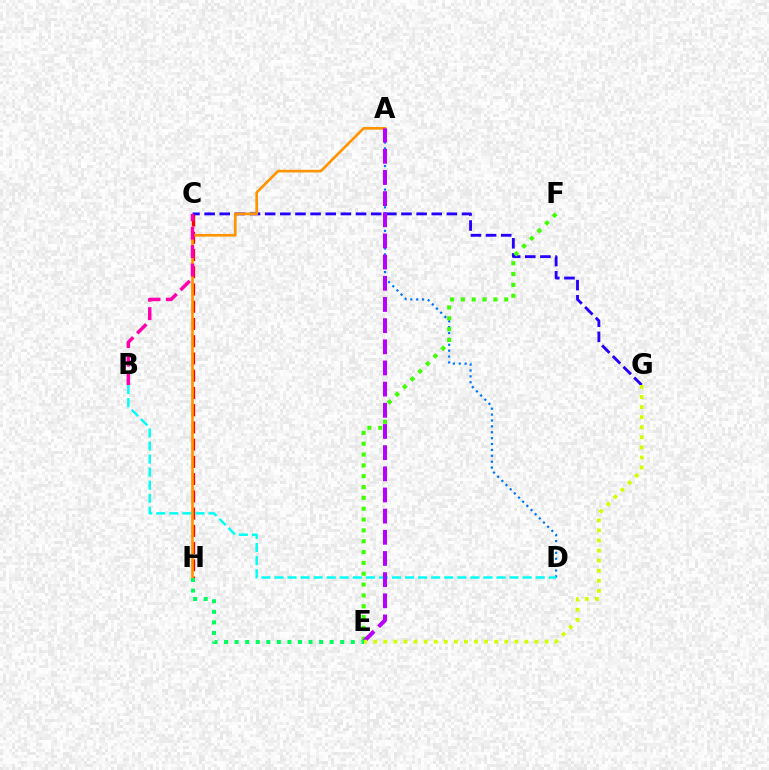{('C', 'H'): [{'color': '#ff0000', 'line_style': 'dashed', 'thickness': 2.34}], ('C', 'G'): [{'color': '#2500ff', 'line_style': 'dashed', 'thickness': 2.06}], ('A', 'D'): [{'color': '#0074ff', 'line_style': 'dotted', 'thickness': 1.6}], ('B', 'D'): [{'color': '#00fff6', 'line_style': 'dashed', 'thickness': 1.77}], ('A', 'H'): [{'color': '#ff9400', 'line_style': 'solid', 'thickness': 1.92}], ('E', 'F'): [{'color': '#3dff00', 'line_style': 'dotted', 'thickness': 2.94}], ('A', 'E'): [{'color': '#b900ff', 'line_style': 'dashed', 'thickness': 2.88}], ('E', 'G'): [{'color': '#d1ff00', 'line_style': 'dotted', 'thickness': 2.74}], ('E', 'H'): [{'color': '#00ff5c', 'line_style': 'dotted', 'thickness': 2.87}], ('B', 'C'): [{'color': '#ff00ac', 'line_style': 'dashed', 'thickness': 2.51}]}